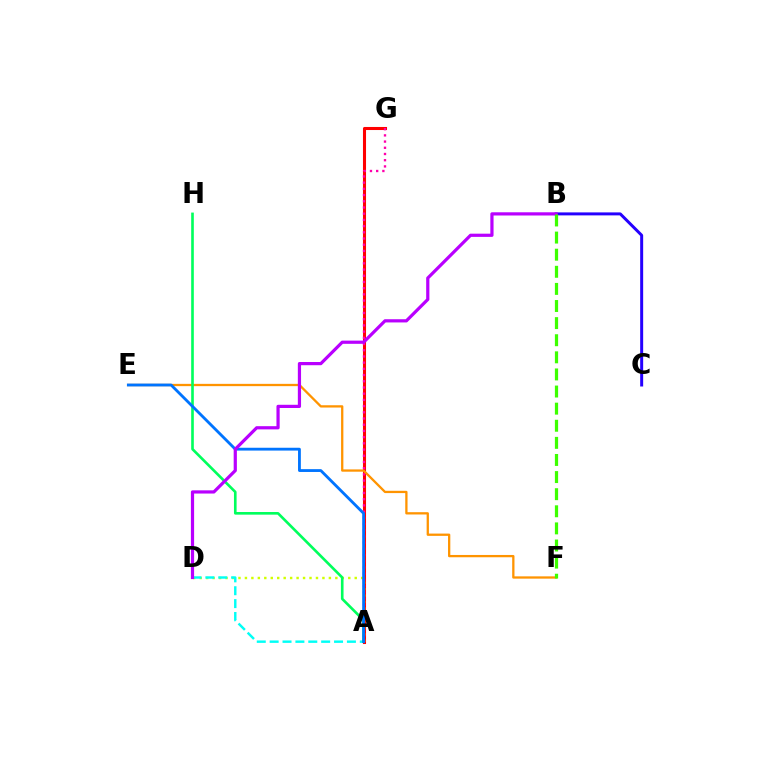{('A', 'G'): [{'color': '#ff0000', 'line_style': 'solid', 'thickness': 2.21}, {'color': '#ff00ac', 'line_style': 'dotted', 'thickness': 1.69}], ('B', 'C'): [{'color': '#2500ff', 'line_style': 'solid', 'thickness': 2.15}], ('A', 'D'): [{'color': '#d1ff00', 'line_style': 'dotted', 'thickness': 1.75}, {'color': '#00fff6', 'line_style': 'dashed', 'thickness': 1.75}], ('E', 'F'): [{'color': '#ff9400', 'line_style': 'solid', 'thickness': 1.65}], ('A', 'H'): [{'color': '#00ff5c', 'line_style': 'solid', 'thickness': 1.9}], ('A', 'E'): [{'color': '#0074ff', 'line_style': 'solid', 'thickness': 2.03}], ('B', 'D'): [{'color': '#b900ff', 'line_style': 'solid', 'thickness': 2.31}], ('B', 'F'): [{'color': '#3dff00', 'line_style': 'dashed', 'thickness': 2.32}]}